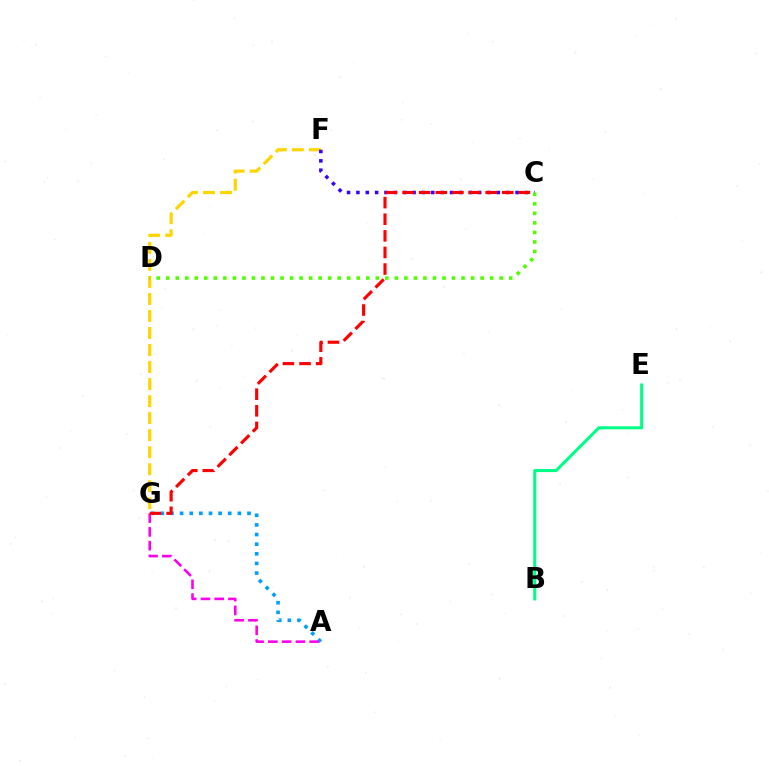{('A', 'G'): [{'color': '#009eff', 'line_style': 'dotted', 'thickness': 2.62}, {'color': '#ff00ed', 'line_style': 'dashed', 'thickness': 1.87}], ('F', 'G'): [{'color': '#ffd500', 'line_style': 'dashed', 'thickness': 2.31}], ('B', 'E'): [{'color': '#00ff86', 'line_style': 'solid', 'thickness': 2.2}], ('C', 'F'): [{'color': '#3700ff', 'line_style': 'dotted', 'thickness': 2.54}], ('C', 'D'): [{'color': '#4fff00', 'line_style': 'dotted', 'thickness': 2.59}], ('C', 'G'): [{'color': '#ff0000', 'line_style': 'dashed', 'thickness': 2.26}]}